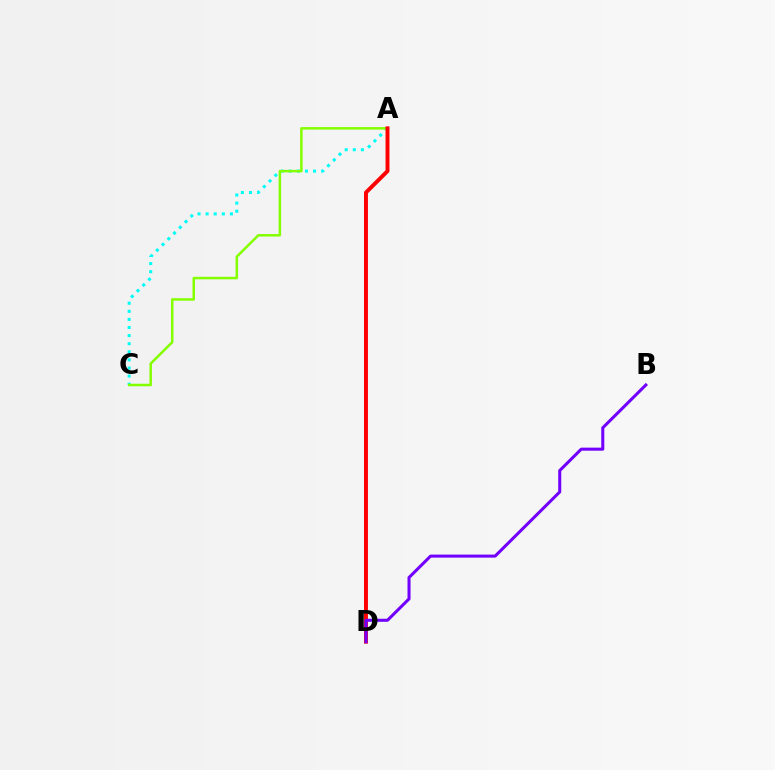{('A', 'C'): [{'color': '#00fff6', 'line_style': 'dotted', 'thickness': 2.2}, {'color': '#84ff00', 'line_style': 'solid', 'thickness': 1.81}], ('A', 'D'): [{'color': '#ff0000', 'line_style': 'solid', 'thickness': 2.83}], ('B', 'D'): [{'color': '#7200ff', 'line_style': 'solid', 'thickness': 2.19}]}